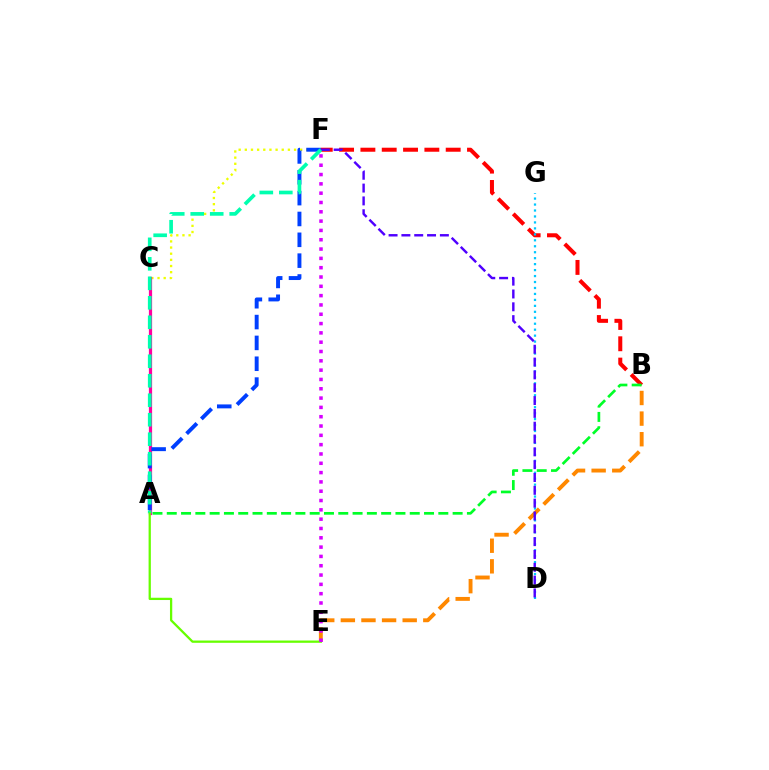{('B', 'F'): [{'color': '#ff0000', 'line_style': 'dashed', 'thickness': 2.9}], ('C', 'F'): [{'color': '#eeff00', 'line_style': 'dotted', 'thickness': 1.67}], ('D', 'G'): [{'color': '#00c7ff', 'line_style': 'dotted', 'thickness': 1.62}], ('B', 'E'): [{'color': '#ff8800', 'line_style': 'dashed', 'thickness': 2.8}], ('A', 'C'): [{'color': '#ff00a0', 'line_style': 'solid', 'thickness': 2.33}], ('A', 'F'): [{'color': '#003fff', 'line_style': 'dashed', 'thickness': 2.83}, {'color': '#00ffaf', 'line_style': 'dashed', 'thickness': 2.65}], ('D', 'F'): [{'color': '#4f00ff', 'line_style': 'dashed', 'thickness': 1.74}], ('A', 'B'): [{'color': '#00ff27', 'line_style': 'dashed', 'thickness': 1.94}], ('A', 'E'): [{'color': '#66ff00', 'line_style': 'solid', 'thickness': 1.64}], ('E', 'F'): [{'color': '#d600ff', 'line_style': 'dotted', 'thickness': 2.53}]}